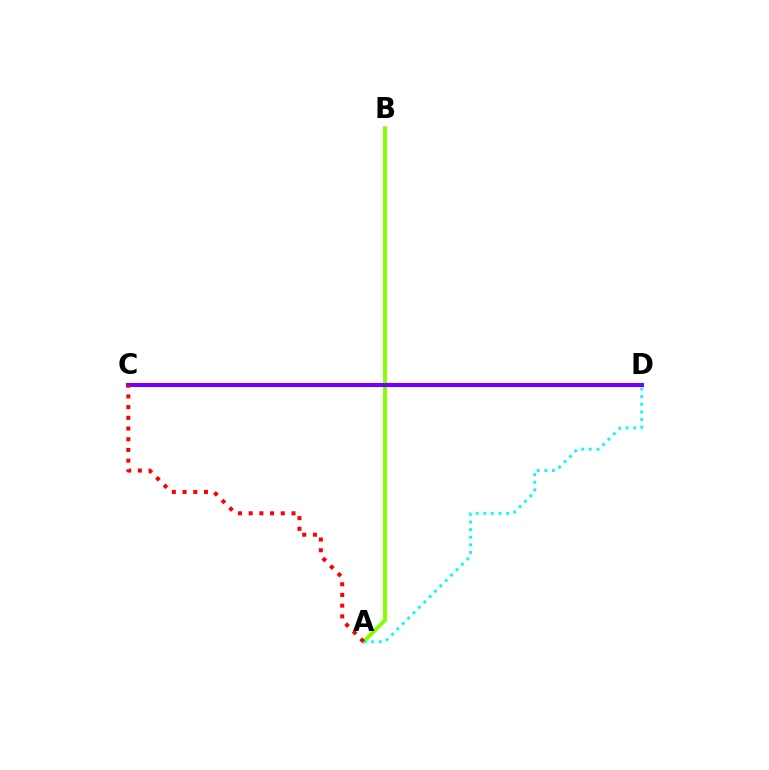{('A', 'B'): [{'color': '#84ff00', 'line_style': 'solid', 'thickness': 2.82}], ('C', 'D'): [{'color': '#7200ff', 'line_style': 'solid', 'thickness': 2.97}], ('A', 'D'): [{'color': '#00fff6', 'line_style': 'dotted', 'thickness': 2.07}], ('A', 'C'): [{'color': '#ff0000', 'line_style': 'dotted', 'thickness': 2.91}]}